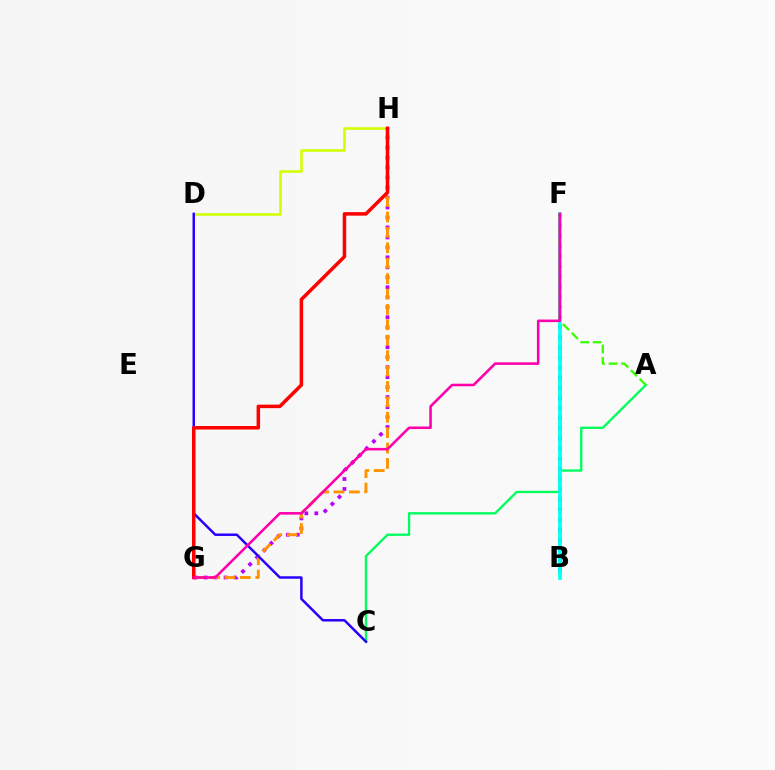{('D', 'H'): [{'color': '#d1ff00', 'line_style': 'solid', 'thickness': 1.86}], ('G', 'H'): [{'color': '#b900ff', 'line_style': 'dotted', 'thickness': 2.71}, {'color': '#ff9400', 'line_style': 'dashed', 'thickness': 2.09}, {'color': '#ff0000', 'line_style': 'solid', 'thickness': 2.53}], ('B', 'F'): [{'color': '#0074ff', 'line_style': 'dotted', 'thickness': 2.75}, {'color': '#00fff6', 'line_style': 'solid', 'thickness': 2.62}], ('A', 'C'): [{'color': '#00ff5c', 'line_style': 'solid', 'thickness': 1.68}], ('A', 'F'): [{'color': '#3dff00', 'line_style': 'dashed', 'thickness': 1.69}], ('C', 'D'): [{'color': '#2500ff', 'line_style': 'solid', 'thickness': 1.78}], ('F', 'G'): [{'color': '#ff00ac', 'line_style': 'solid', 'thickness': 1.85}]}